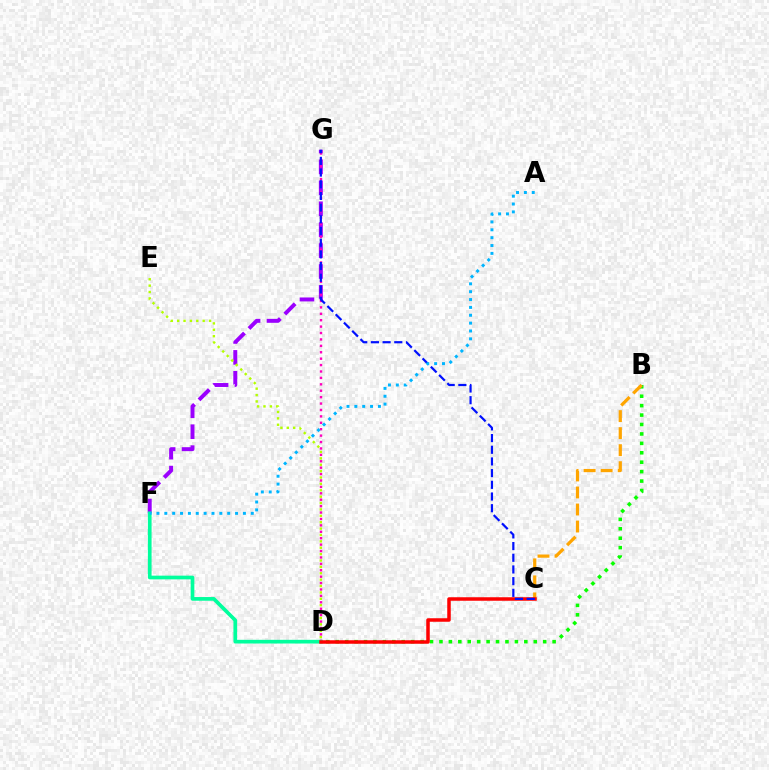{('B', 'D'): [{'color': '#08ff00', 'line_style': 'dotted', 'thickness': 2.56}], ('F', 'G'): [{'color': '#9b00ff', 'line_style': 'dashed', 'thickness': 2.84}], ('B', 'C'): [{'color': '#ffa500', 'line_style': 'dashed', 'thickness': 2.31}], ('D', 'G'): [{'color': '#ff00bd', 'line_style': 'dotted', 'thickness': 1.74}], ('D', 'E'): [{'color': '#b3ff00', 'line_style': 'dotted', 'thickness': 1.73}], ('D', 'F'): [{'color': '#00ff9d', 'line_style': 'solid', 'thickness': 2.66}], ('C', 'D'): [{'color': '#ff0000', 'line_style': 'solid', 'thickness': 2.52}], ('C', 'G'): [{'color': '#0010ff', 'line_style': 'dashed', 'thickness': 1.59}], ('A', 'F'): [{'color': '#00b5ff', 'line_style': 'dotted', 'thickness': 2.14}]}